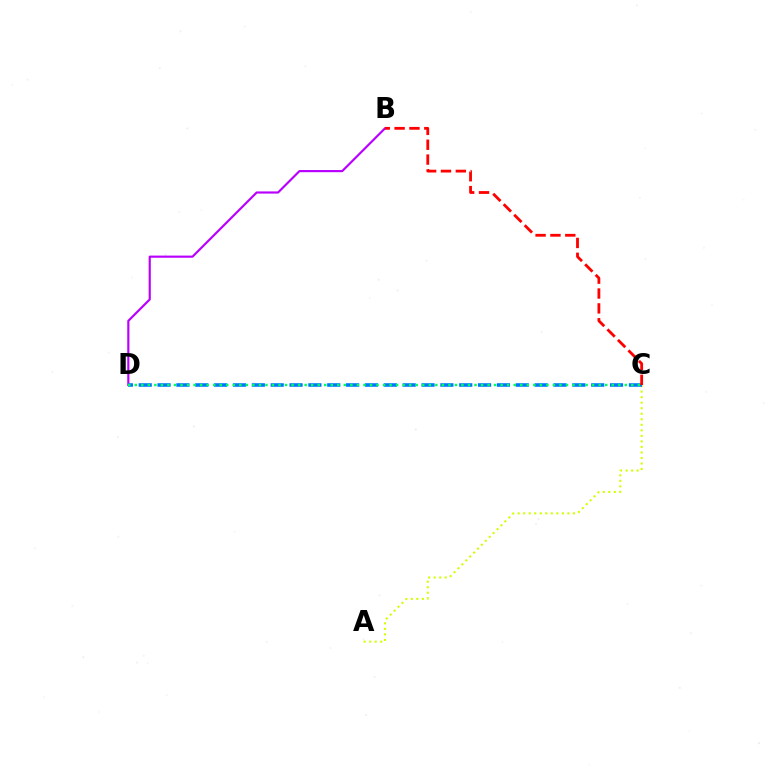{('B', 'D'): [{'color': '#b900ff', 'line_style': 'solid', 'thickness': 1.56}], ('A', 'C'): [{'color': '#d1ff00', 'line_style': 'dotted', 'thickness': 1.5}], ('C', 'D'): [{'color': '#0074ff', 'line_style': 'dashed', 'thickness': 2.56}, {'color': '#00ff5c', 'line_style': 'dotted', 'thickness': 1.78}], ('B', 'C'): [{'color': '#ff0000', 'line_style': 'dashed', 'thickness': 2.02}]}